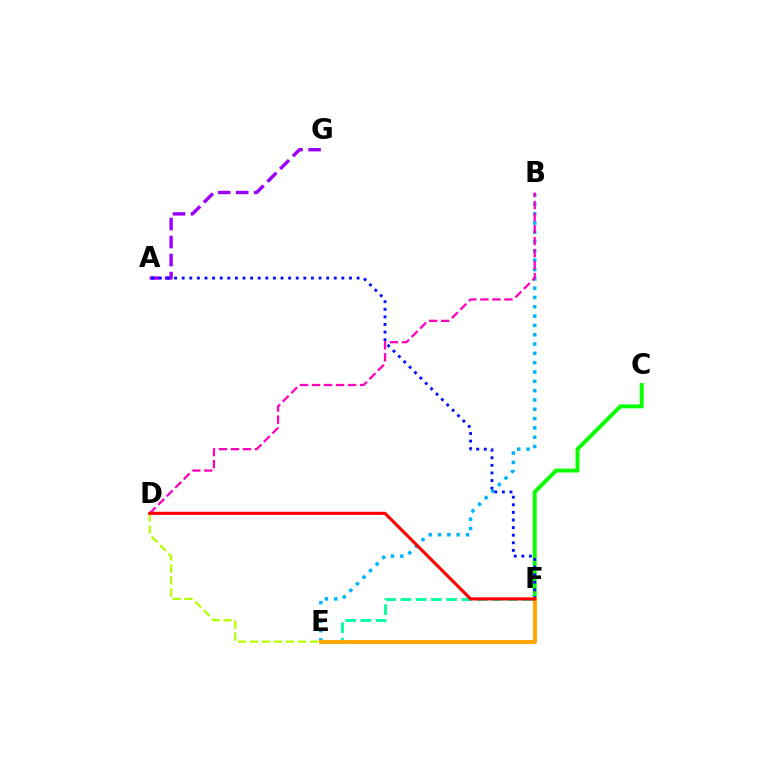{('A', 'G'): [{'color': '#9b00ff', 'line_style': 'dashed', 'thickness': 2.45}], ('E', 'F'): [{'color': '#00ff9d', 'line_style': 'dashed', 'thickness': 2.07}, {'color': '#ffa500', 'line_style': 'solid', 'thickness': 2.81}], ('B', 'E'): [{'color': '#00b5ff', 'line_style': 'dotted', 'thickness': 2.53}], ('C', 'F'): [{'color': '#08ff00', 'line_style': 'solid', 'thickness': 2.83}], ('A', 'F'): [{'color': '#0010ff', 'line_style': 'dotted', 'thickness': 2.07}], ('B', 'D'): [{'color': '#ff00bd', 'line_style': 'dashed', 'thickness': 1.63}], ('D', 'E'): [{'color': '#b3ff00', 'line_style': 'dashed', 'thickness': 1.63}], ('D', 'F'): [{'color': '#ff0000', 'line_style': 'solid', 'thickness': 2.23}]}